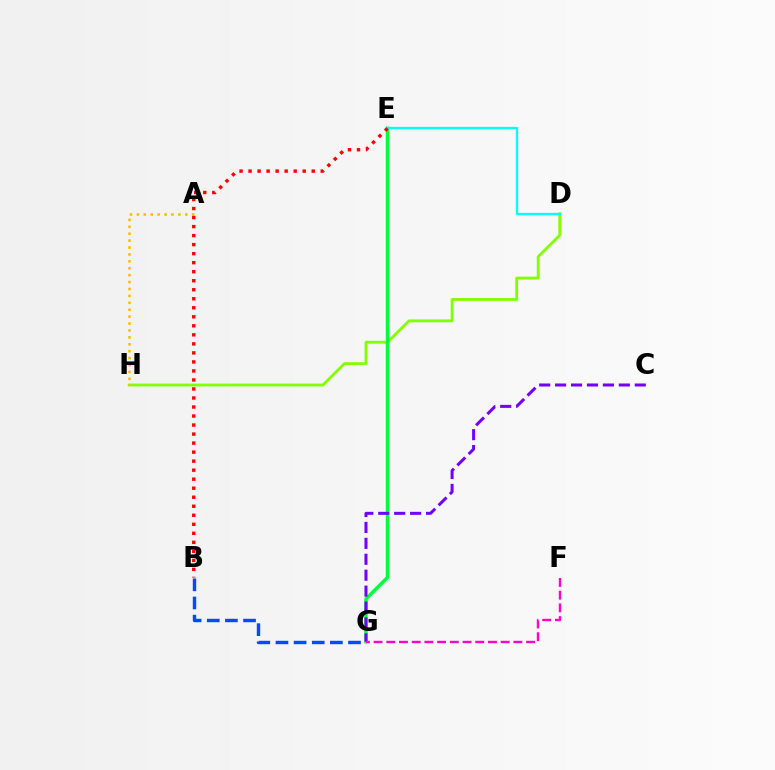{('D', 'H'): [{'color': '#84ff00', 'line_style': 'solid', 'thickness': 2.05}], ('A', 'H'): [{'color': '#ffbd00', 'line_style': 'dotted', 'thickness': 1.88}], ('E', 'G'): [{'color': '#00ff39', 'line_style': 'solid', 'thickness': 2.48}], ('D', 'E'): [{'color': '#00fff6', 'line_style': 'solid', 'thickness': 1.65}], ('B', 'G'): [{'color': '#004bff', 'line_style': 'dashed', 'thickness': 2.46}], ('C', 'G'): [{'color': '#7200ff', 'line_style': 'dashed', 'thickness': 2.16}], ('B', 'E'): [{'color': '#ff0000', 'line_style': 'dotted', 'thickness': 2.45}], ('F', 'G'): [{'color': '#ff00cf', 'line_style': 'dashed', 'thickness': 1.73}]}